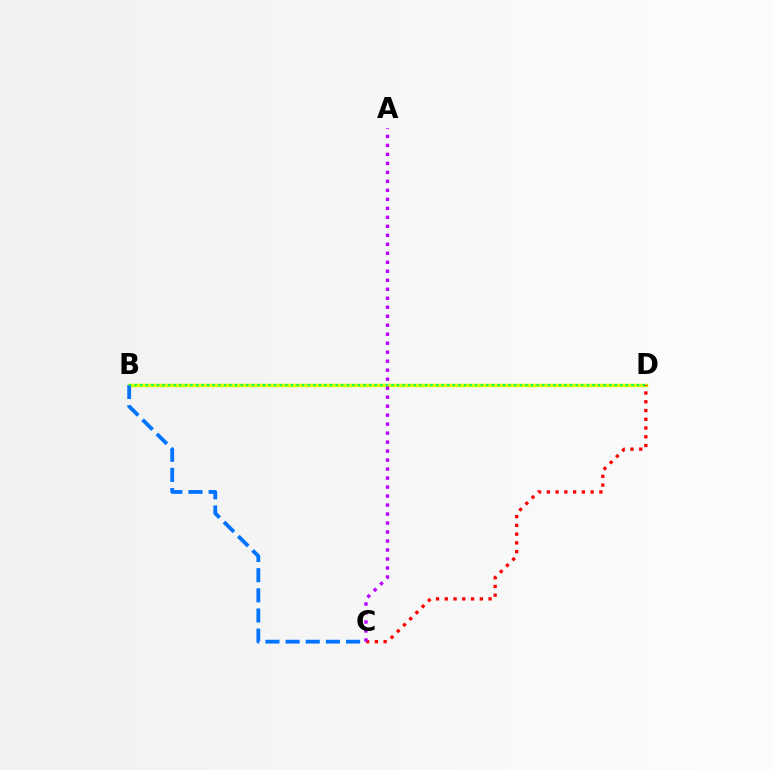{('B', 'D'): [{'color': '#d1ff00', 'line_style': 'solid', 'thickness': 2.51}, {'color': '#00ff5c', 'line_style': 'dotted', 'thickness': 1.52}], ('B', 'C'): [{'color': '#0074ff', 'line_style': 'dashed', 'thickness': 2.74}], ('C', 'D'): [{'color': '#ff0000', 'line_style': 'dotted', 'thickness': 2.38}], ('A', 'C'): [{'color': '#b900ff', 'line_style': 'dotted', 'thickness': 2.44}]}